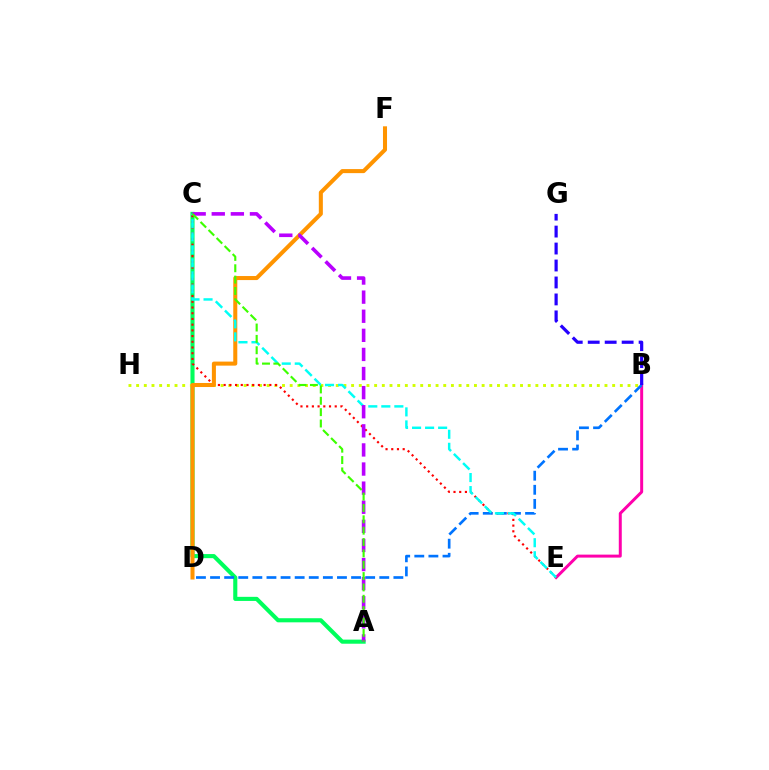{('B', 'E'): [{'color': '#ff00ac', 'line_style': 'solid', 'thickness': 2.15}], ('A', 'C'): [{'color': '#00ff5c', 'line_style': 'solid', 'thickness': 2.95}, {'color': '#b900ff', 'line_style': 'dashed', 'thickness': 2.59}, {'color': '#3dff00', 'line_style': 'dashed', 'thickness': 1.54}], ('B', 'H'): [{'color': '#d1ff00', 'line_style': 'dotted', 'thickness': 2.09}], ('C', 'E'): [{'color': '#ff0000', 'line_style': 'dotted', 'thickness': 1.55}, {'color': '#00fff6', 'line_style': 'dashed', 'thickness': 1.77}], ('D', 'F'): [{'color': '#ff9400', 'line_style': 'solid', 'thickness': 2.91}], ('B', 'D'): [{'color': '#0074ff', 'line_style': 'dashed', 'thickness': 1.92}], ('B', 'G'): [{'color': '#2500ff', 'line_style': 'dashed', 'thickness': 2.3}]}